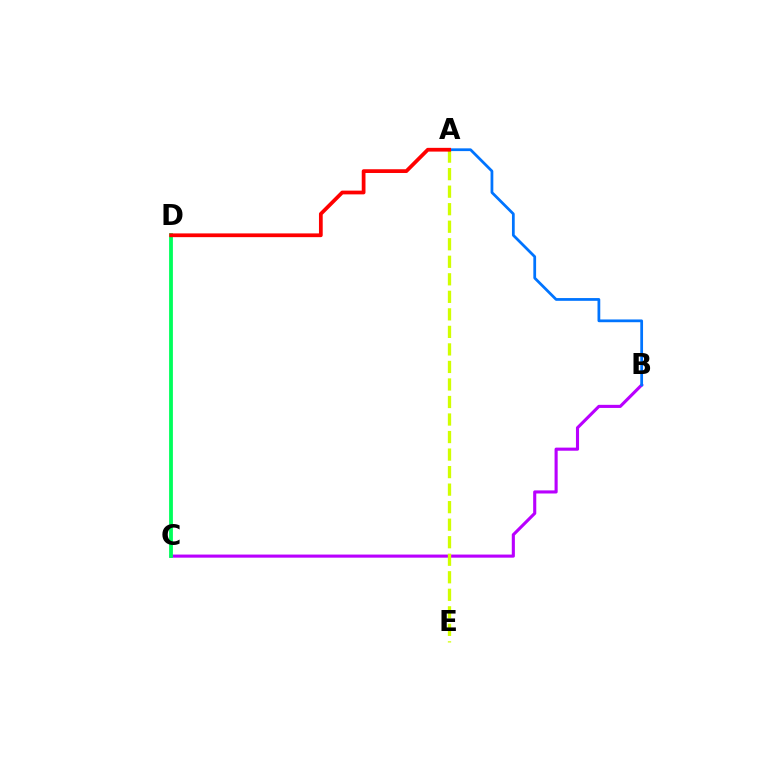{('B', 'C'): [{'color': '#b900ff', 'line_style': 'solid', 'thickness': 2.23}], ('C', 'D'): [{'color': '#00ff5c', 'line_style': 'solid', 'thickness': 2.74}], ('A', 'E'): [{'color': '#d1ff00', 'line_style': 'dashed', 'thickness': 2.38}], ('A', 'B'): [{'color': '#0074ff', 'line_style': 'solid', 'thickness': 1.98}], ('A', 'D'): [{'color': '#ff0000', 'line_style': 'solid', 'thickness': 2.7}]}